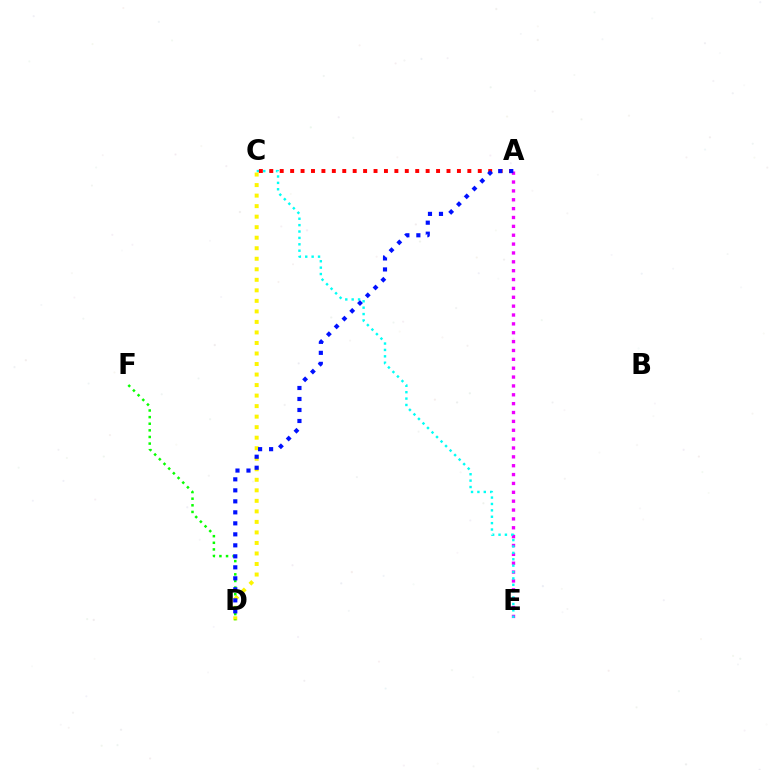{('A', 'E'): [{'color': '#ee00ff', 'line_style': 'dotted', 'thickness': 2.41}], ('C', 'E'): [{'color': '#00fff6', 'line_style': 'dotted', 'thickness': 1.74}], ('C', 'D'): [{'color': '#fcf500', 'line_style': 'dotted', 'thickness': 2.86}], ('A', 'C'): [{'color': '#ff0000', 'line_style': 'dotted', 'thickness': 2.83}], ('D', 'F'): [{'color': '#08ff00', 'line_style': 'dotted', 'thickness': 1.8}], ('A', 'D'): [{'color': '#0010ff', 'line_style': 'dotted', 'thickness': 2.99}]}